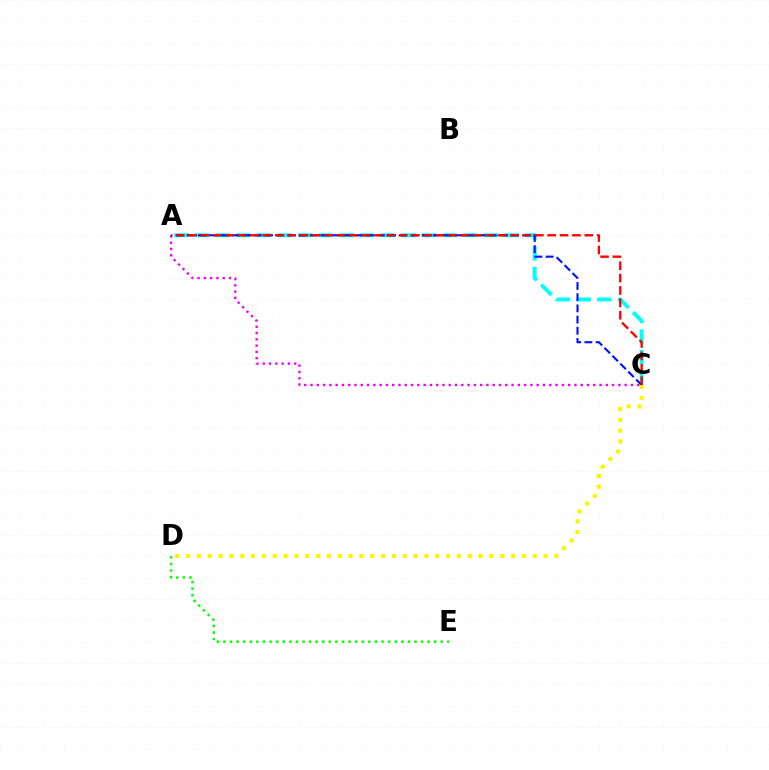{('A', 'C'): [{'color': '#ee00ff', 'line_style': 'dotted', 'thickness': 1.71}, {'color': '#00fff6', 'line_style': 'dashed', 'thickness': 2.8}, {'color': '#0010ff', 'line_style': 'dashed', 'thickness': 1.52}, {'color': '#ff0000', 'line_style': 'dashed', 'thickness': 1.68}], ('D', 'E'): [{'color': '#08ff00', 'line_style': 'dotted', 'thickness': 1.79}], ('C', 'D'): [{'color': '#fcf500', 'line_style': 'dotted', 'thickness': 2.94}]}